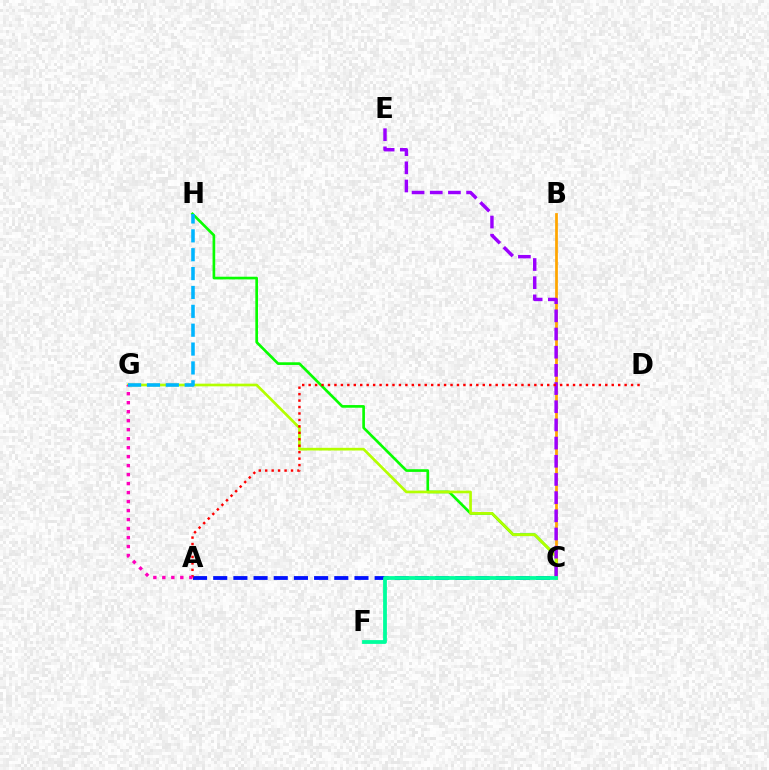{('C', 'H'): [{'color': '#08ff00', 'line_style': 'solid', 'thickness': 1.91}], ('B', 'C'): [{'color': '#ffa500', 'line_style': 'solid', 'thickness': 1.97}], ('A', 'C'): [{'color': '#0010ff', 'line_style': 'dashed', 'thickness': 2.74}], ('C', 'G'): [{'color': '#b3ff00', 'line_style': 'solid', 'thickness': 1.93}], ('C', 'E'): [{'color': '#9b00ff', 'line_style': 'dashed', 'thickness': 2.47}], ('A', 'D'): [{'color': '#ff0000', 'line_style': 'dotted', 'thickness': 1.75}], ('A', 'G'): [{'color': '#ff00bd', 'line_style': 'dotted', 'thickness': 2.44}], ('G', 'H'): [{'color': '#00b5ff', 'line_style': 'dashed', 'thickness': 2.56}], ('C', 'F'): [{'color': '#00ff9d', 'line_style': 'solid', 'thickness': 2.73}]}